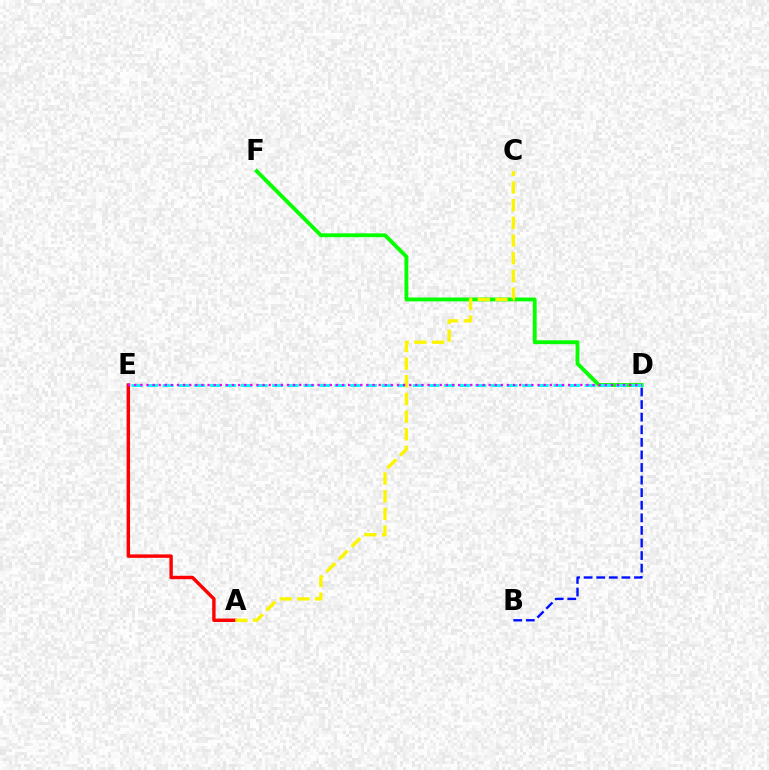{('D', 'F'): [{'color': '#08ff00', 'line_style': 'solid', 'thickness': 2.78}], ('D', 'E'): [{'color': '#00fff6', 'line_style': 'dashed', 'thickness': 2.12}, {'color': '#ee00ff', 'line_style': 'dotted', 'thickness': 1.66}], ('A', 'E'): [{'color': '#ff0000', 'line_style': 'solid', 'thickness': 2.46}], ('A', 'C'): [{'color': '#fcf500', 'line_style': 'dashed', 'thickness': 2.4}], ('B', 'D'): [{'color': '#0010ff', 'line_style': 'dashed', 'thickness': 1.71}]}